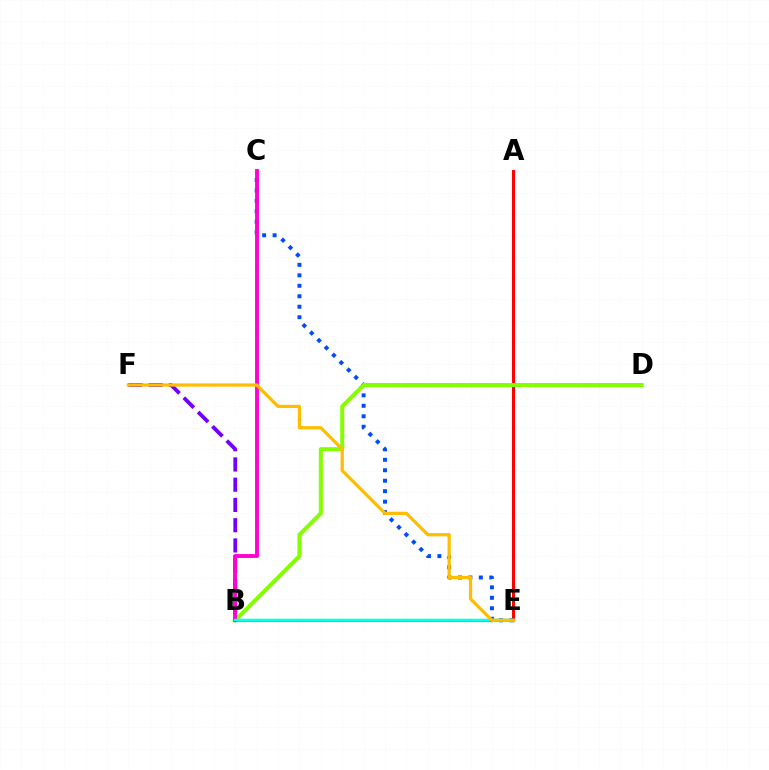{('B', 'F'): [{'color': '#7200ff', 'line_style': 'dashed', 'thickness': 2.75}], ('B', 'E'): [{'color': '#00ff39', 'line_style': 'solid', 'thickness': 2.29}, {'color': '#00fff6', 'line_style': 'solid', 'thickness': 1.73}], ('A', 'E'): [{'color': '#ff0000', 'line_style': 'solid', 'thickness': 2.22}], ('C', 'E'): [{'color': '#004bff', 'line_style': 'dotted', 'thickness': 2.85}], ('B', 'D'): [{'color': '#84ff00', 'line_style': 'solid', 'thickness': 2.9}], ('B', 'C'): [{'color': '#ff00cf', 'line_style': 'solid', 'thickness': 2.78}], ('E', 'F'): [{'color': '#ffbd00', 'line_style': 'solid', 'thickness': 2.32}]}